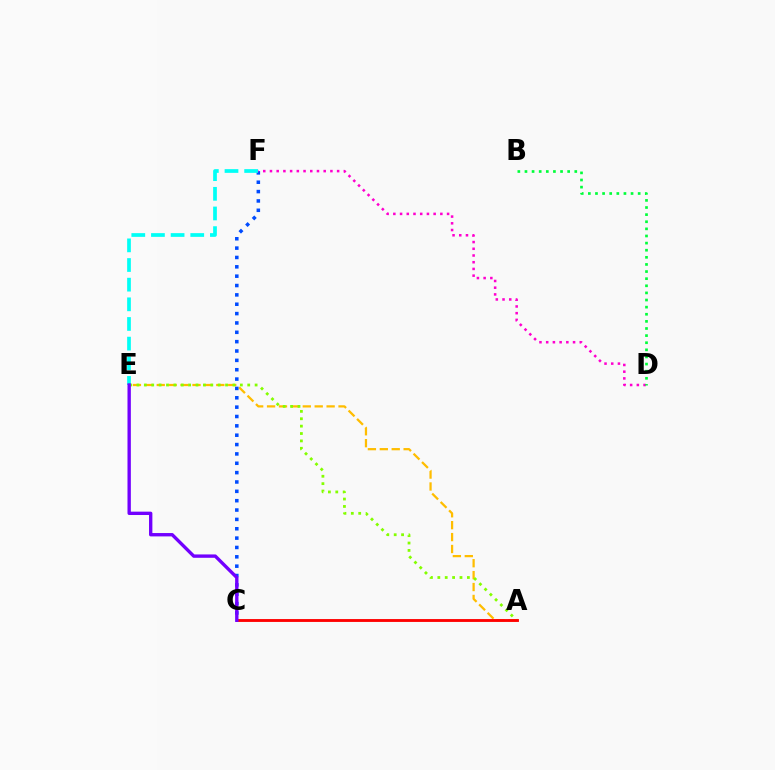{('A', 'E'): [{'color': '#ffbd00', 'line_style': 'dashed', 'thickness': 1.62}, {'color': '#84ff00', 'line_style': 'dotted', 'thickness': 2.01}], ('A', 'C'): [{'color': '#ff0000', 'line_style': 'solid', 'thickness': 2.06}], ('C', 'F'): [{'color': '#004bff', 'line_style': 'dotted', 'thickness': 2.54}], ('E', 'F'): [{'color': '#00fff6', 'line_style': 'dashed', 'thickness': 2.67}], ('C', 'E'): [{'color': '#7200ff', 'line_style': 'solid', 'thickness': 2.42}], ('D', 'F'): [{'color': '#ff00cf', 'line_style': 'dotted', 'thickness': 1.82}], ('B', 'D'): [{'color': '#00ff39', 'line_style': 'dotted', 'thickness': 1.93}]}